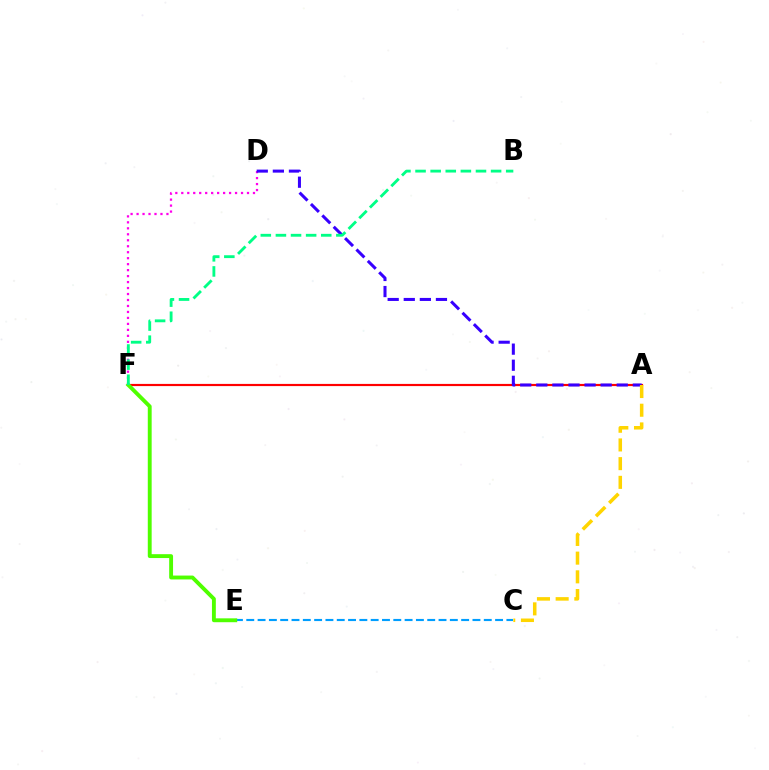{('C', 'E'): [{'color': '#009eff', 'line_style': 'dashed', 'thickness': 1.54}], ('A', 'F'): [{'color': '#ff0000', 'line_style': 'solid', 'thickness': 1.57}], ('E', 'F'): [{'color': '#4fff00', 'line_style': 'solid', 'thickness': 2.79}], ('D', 'F'): [{'color': '#ff00ed', 'line_style': 'dotted', 'thickness': 1.62}], ('A', 'D'): [{'color': '#3700ff', 'line_style': 'dashed', 'thickness': 2.19}], ('B', 'F'): [{'color': '#00ff86', 'line_style': 'dashed', 'thickness': 2.05}], ('A', 'C'): [{'color': '#ffd500', 'line_style': 'dashed', 'thickness': 2.54}]}